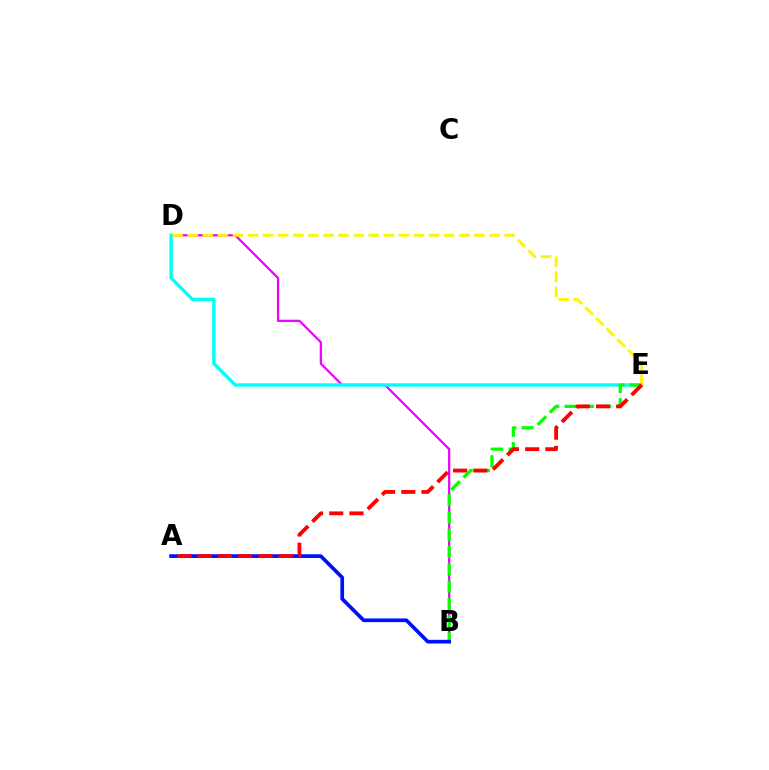{('B', 'D'): [{'color': '#ee00ff', 'line_style': 'solid', 'thickness': 1.6}], ('D', 'E'): [{'color': '#00fff6', 'line_style': 'solid', 'thickness': 2.42}, {'color': '#fcf500', 'line_style': 'dashed', 'thickness': 2.05}], ('B', 'E'): [{'color': '#08ff00', 'line_style': 'dashed', 'thickness': 2.35}], ('A', 'B'): [{'color': '#0010ff', 'line_style': 'solid', 'thickness': 2.66}], ('A', 'E'): [{'color': '#ff0000', 'line_style': 'dashed', 'thickness': 2.75}]}